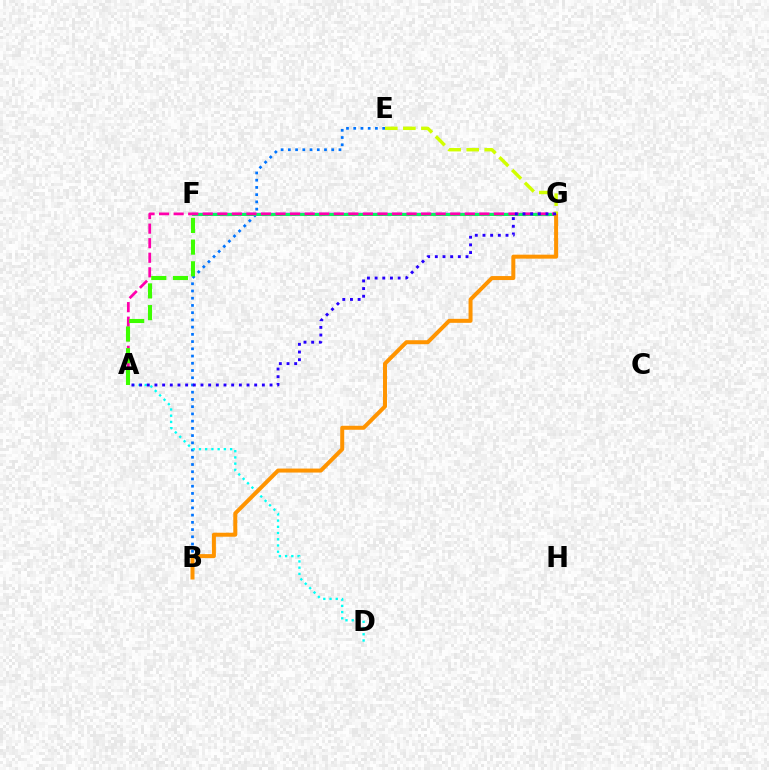{('F', 'G'): [{'color': '#ff0000', 'line_style': 'dashed', 'thickness': 1.97}, {'color': '#b900ff', 'line_style': 'solid', 'thickness': 1.77}, {'color': '#00ff5c', 'line_style': 'solid', 'thickness': 2.06}], ('B', 'E'): [{'color': '#0074ff', 'line_style': 'dotted', 'thickness': 1.96}], ('A', 'D'): [{'color': '#00fff6', 'line_style': 'dotted', 'thickness': 1.69}], ('A', 'G'): [{'color': '#ff00ac', 'line_style': 'dashed', 'thickness': 1.98}, {'color': '#2500ff', 'line_style': 'dotted', 'thickness': 2.08}], ('A', 'F'): [{'color': '#3dff00', 'line_style': 'dashed', 'thickness': 2.95}], ('B', 'G'): [{'color': '#ff9400', 'line_style': 'solid', 'thickness': 2.87}], ('E', 'G'): [{'color': '#d1ff00', 'line_style': 'dashed', 'thickness': 2.45}]}